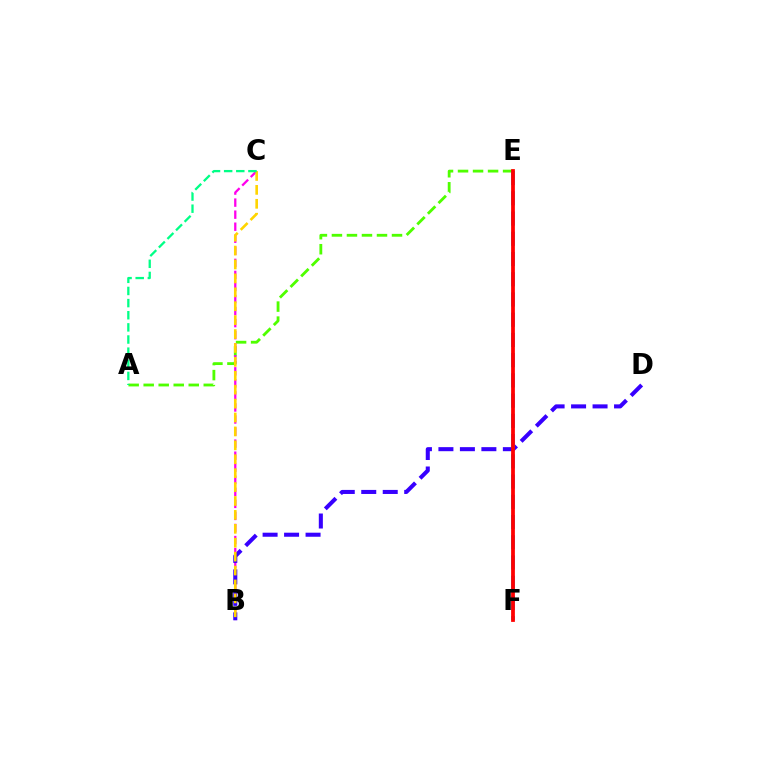{('A', 'E'): [{'color': '#4fff00', 'line_style': 'dashed', 'thickness': 2.04}], ('B', 'C'): [{'color': '#ff00ed', 'line_style': 'dashed', 'thickness': 1.64}, {'color': '#ffd500', 'line_style': 'dashed', 'thickness': 1.89}], ('B', 'D'): [{'color': '#3700ff', 'line_style': 'dashed', 'thickness': 2.92}], ('A', 'C'): [{'color': '#00ff86', 'line_style': 'dashed', 'thickness': 1.65}], ('E', 'F'): [{'color': '#009eff', 'line_style': 'dashed', 'thickness': 2.75}, {'color': '#ff0000', 'line_style': 'solid', 'thickness': 2.71}]}